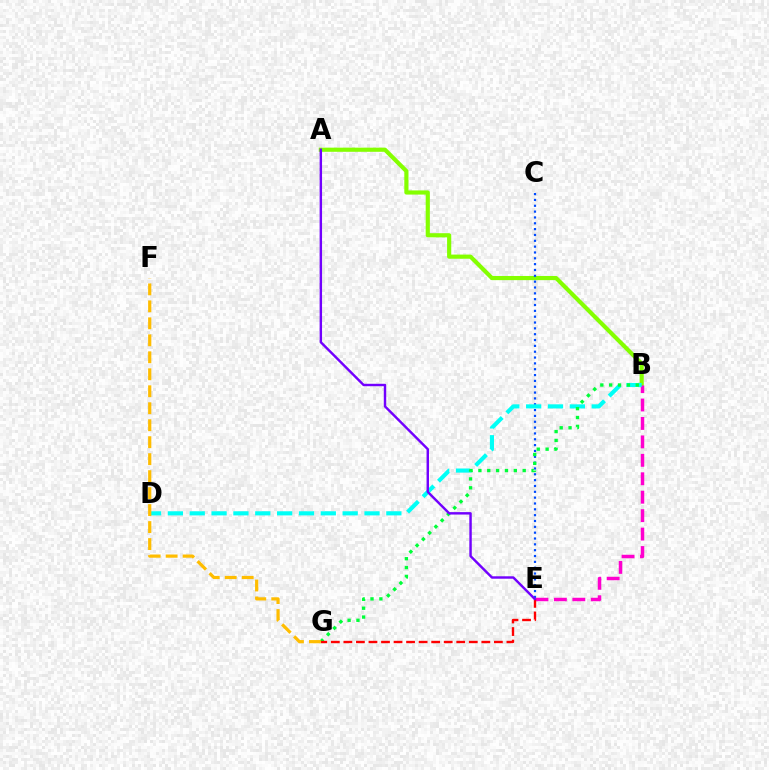{('A', 'B'): [{'color': '#84ff00', 'line_style': 'solid', 'thickness': 3.0}], ('C', 'E'): [{'color': '#004bff', 'line_style': 'dotted', 'thickness': 1.59}], ('B', 'E'): [{'color': '#ff00cf', 'line_style': 'dashed', 'thickness': 2.51}], ('B', 'D'): [{'color': '#00fff6', 'line_style': 'dashed', 'thickness': 2.97}], ('B', 'G'): [{'color': '#00ff39', 'line_style': 'dotted', 'thickness': 2.41}], ('E', 'G'): [{'color': '#ff0000', 'line_style': 'dashed', 'thickness': 1.7}], ('A', 'E'): [{'color': '#7200ff', 'line_style': 'solid', 'thickness': 1.75}], ('F', 'G'): [{'color': '#ffbd00', 'line_style': 'dashed', 'thickness': 2.31}]}